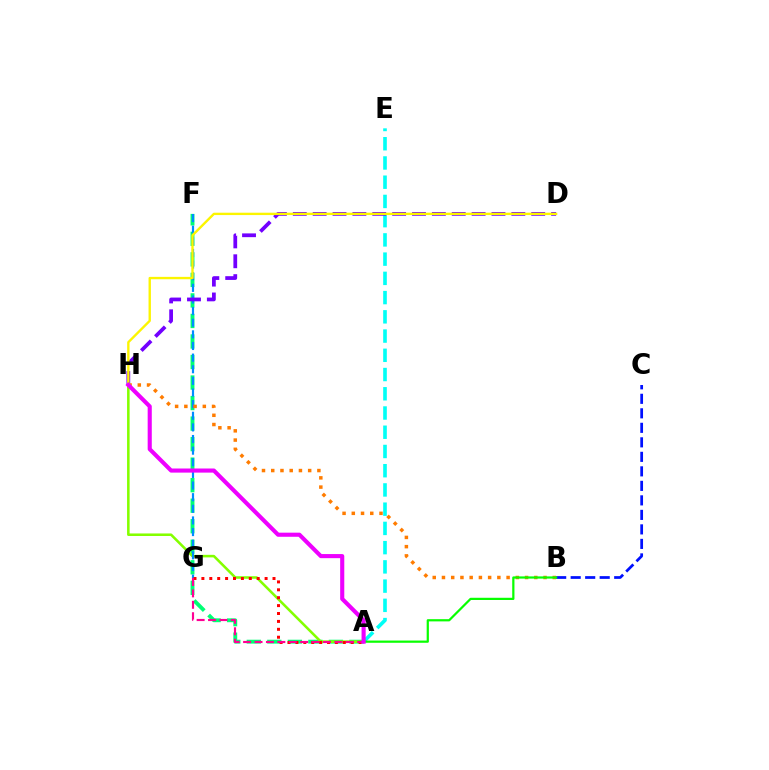{('A', 'E'): [{'color': '#00fff6', 'line_style': 'dashed', 'thickness': 2.61}], ('A', 'F'): [{'color': '#00ff74', 'line_style': 'dashed', 'thickness': 2.79}], ('A', 'H'): [{'color': '#84ff00', 'line_style': 'solid', 'thickness': 1.84}, {'color': '#ee00ff', 'line_style': 'solid', 'thickness': 2.96}], ('F', 'G'): [{'color': '#008cff', 'line_style': 'dashed', 'thickness': 1.58}], ('A', 'G'): [{'color': '#ff0000', 'line_style': 'dotted', 'thickness': 2.15}, {'color': '#ff0094', 'line_style': 'dashed', 'thickness': 1.55}], ('D', 'H'): [{'color': '#7200ff', 'line_style': 'dashed', 'thickness': 2.7}, {'color': '#fcf500', 'line_style': 'solid', 'thickness': 1.7}], ('B', 'H'): [{'color': '#ff7c00', 'line_style': 'dotted', 'thickness': 2.51}], ('B', 'C'): [{'color': '#0010ff', 'line_style': 'dashed', 'thickness': 1.97}], ('A', 'B'): [{'color': '#08ff00', 'line_style': 'solid', 'thickness': 1.6}]}